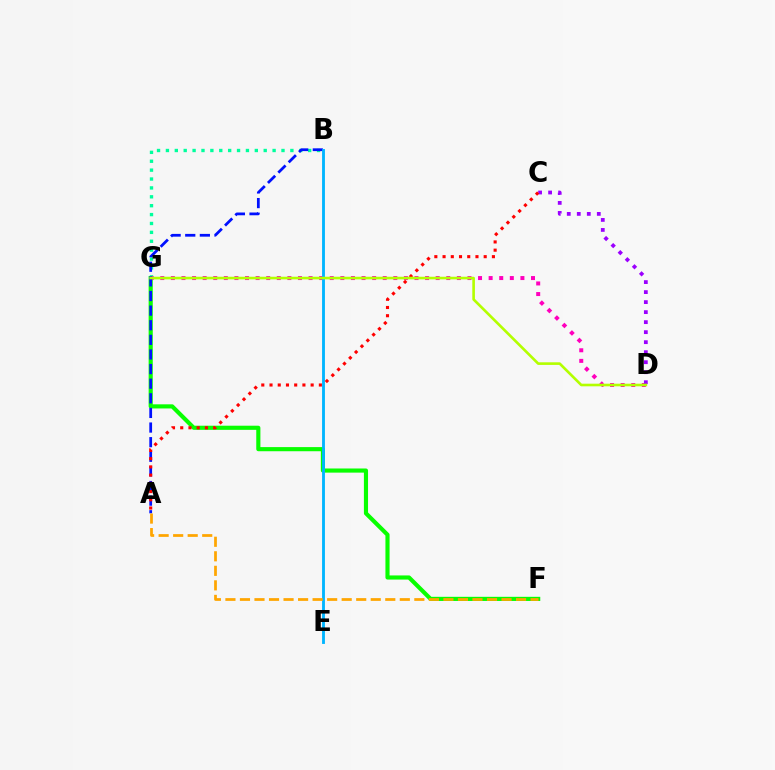{('F', 'G'): [{'color': '#08ff00', 'line_style': 'solid', 'thickness': 2.98}], ('B', 'G'): [{'color': '#00ff9d', 'line_style': 'dotted', 'thickness': 2.42}], ('D', 'G'): [{'color': '#ff00bd', 'line_style': 'dotted', 'thickness': 2.88}, {'color': '#b3ff00', 'line_style': 'solid', 'thickness': 1.89}], ('A', 'B'): [{'color': '#0010ff', 'line_style': 'dashed', 'thickness': 1.99}], ('B', 'E'): [{'color': '#00b5ff', 'line_style': 'solid', 'thickness': 2.06}], ('C', 'D'): [{'color': '#9b00ff', 'line_style': 'dotted', 'thickness': 2.72}], ('A', 'C'): [{'color': '#ff0000', 'line_style': 'dotted', 'thickness': 2.23}], ('A', 'F'): [{'color': '#ffa500', 'line_style': 'dashed', 'thickness': 1.97}]}